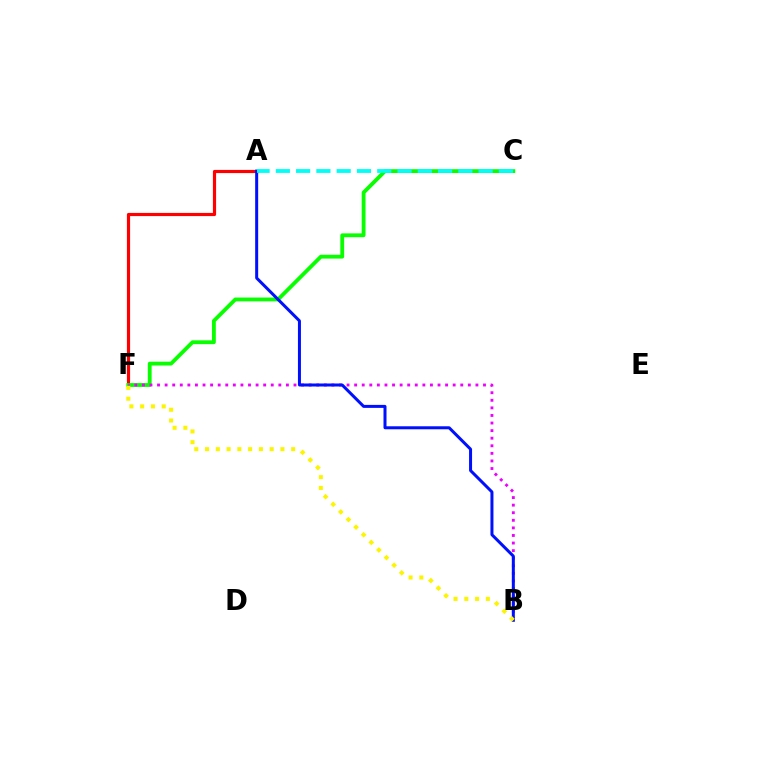{('A', 'F'): [{'color': '#ff0000', 'line_style': 'solid', 'thickness': 2.28}], ('C', 'F'): [{'color': '#08ff00', 'line_style': 'solid', 'thickness': 2.75}], ('B', 'F'): [{'color': '#ee00ff', 'line_style': 'dotted', 'thickness': 2.06}, {'color': '#fcf500', 'line_style': 'dotted', 'thickness': 2.93}], ('A', 'B'): [{'color': '#0010ff', 'line_style': 'solid', 'thickness': 2.16}], ('A', 'C'): [{'color': '#00fff6', 'line_style': 'dashed', 'thickness': 2.75}]}